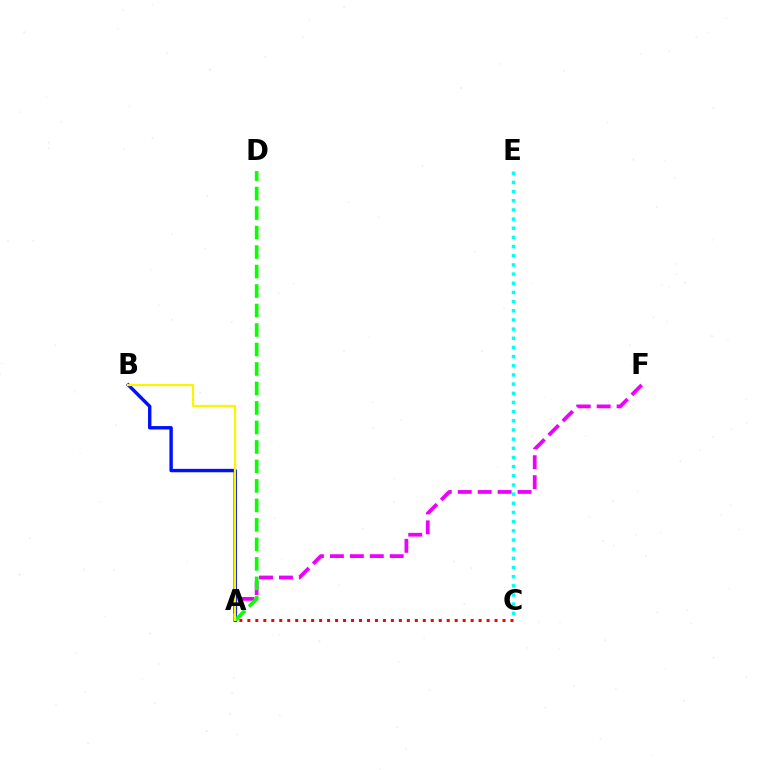{('A', 'F'): [{'color': '#ee00ff', 'line_style': 'dashed', 'thickness': 2.71}], ('A', 'B'): [{'color': '#0010ff', 'line_style': 'solid', 'thickness': 2.46}, {'color': '#fcf500', 'line_style': 'solid', 'thickness': 1.62}], ('C', 'E'): [{'color': '#00fff6', 'line_style': 'dotted', 'thickness': 2.49}], ('A', 'D'): [{'color': '#08ff00', 'line_style': 'dashed', 'thickness': 2.65}], ('A', 'C'): [{'color': '#ff0000', 'line_style': 'dotted', 'thickness': 2.17}]}